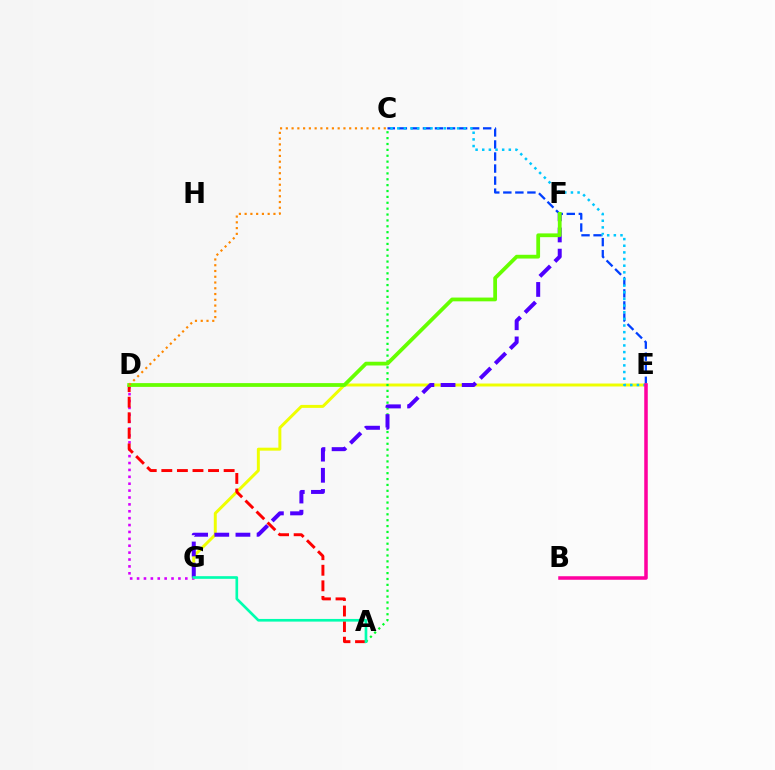{('C', 'E'): [{'color': '#003fff', 'line_style': 'dashed', 'thickness': 1.64}, {'color': '#00c7ff', 'line_style': 'dotted', 'thickness': 1.81}], ('E', 'G'): [{'color': '#eeff00', 'line_style': 'solid', 'thickness': 2.13}], ('D', 'G'): [{'color': '#d600ff', 'line_style': 'dotted', 'thickness': 1.87}], ('A', 'C'): [{'color': '#00ff27', 'line_style': 'dotted', 'thickness': 1.6}], ('F', 'G'): [{'color': '#4f00ff', 'line_style': 'dashed', 'thickness': 2.87}], ('A', 'D'): [{'color': '#ff0000', 'line_style': 'dashed', 'thickness': 2.12}], ('D', 'F'): [{'color': '#66ff00', 'line_style': 'solid', 'thickness': 2.71}], ('C', 'D'): [{'color': '#ff8800', 'line_style': 'dotted', 'thickness': 1.57}], ('A', 'G'): [{'color': '#00ffaf', 'line_style': 'solid', 'thickness': 1.92}], ('B', 'E'): [{'color': '#ff00a0', 'line_style': 'solid', 'thickness': 2.55}]}